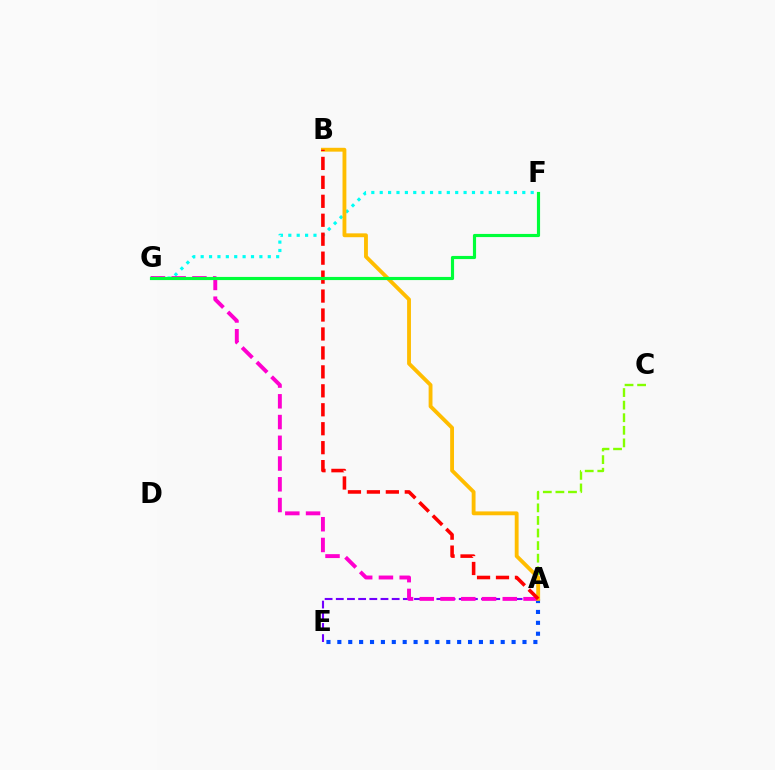{('F', 'G'): [{'color': '#00fff6', 'line_style': 'dotted', 'thickness': 2.28}, {'color': '#00ff39', 'line_style': 'solid', 'thickness': 2.27}], ('A', 'E'): [{'color': '#004bff', 'line_style': 'dotted', 'thickness': 2.96}, {'color': '#7200ff', 'line_style': 'dashed', 'thickness': 1.52}], ('A', 'C'): [{'color': '#84ff00', 'line_style': 'dashed', 'thickness': 1.71}], ('A', 'G'): [{'color': '#ff00cf', 'line_style': 'dashed', 'thickness': 2.82}], ('A', 'B'): [{'color': '#ffbd00', 'line_style': 'solid', 'thickness': 2.77}, {'color': '#ff0000', 'line_style': 'dashed', 'thickness': 2.57}]}